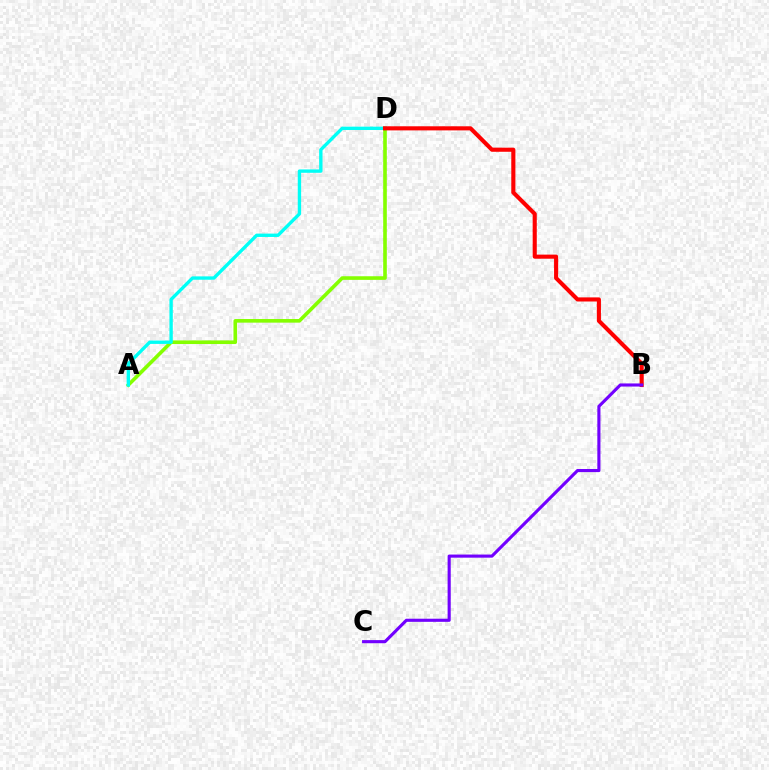{('A', 'D'): [{'color': '#84ff00', 'line_style': 'solid', 'thickness': 2.61}, {'color': '#00fff6', 'line_style': 'solid', 'thickness': 2.42}], ('B', 'D'): [{'color': '#ff0000', 'line_style': 'solid', 'thickness': 2.96}], ('B', 'C'): [{'color': '#7200ff', 'line_style': 'solid', 'thickness': 2.24}]}